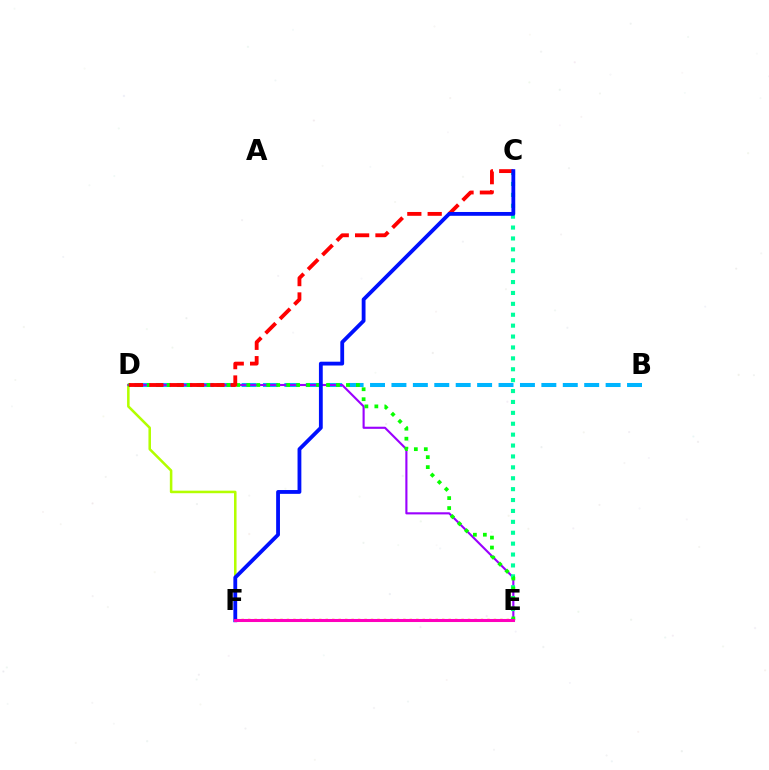{('D', 'F'): [{'color': '#b3ff00', 'line_style': 'solid', 'thickness': 1.83}], ('B', 'D'): [{'color': '#00b5ff', 'line_style': 'dashed', 'thickness': 2.91}], ('D', 'E'): [{'color': '#9b00ff', 'line_style': 'solid', 'thickness': 1.53}, {'color': '#08ff00', 'line_style': 'dotted', 'thickness': 2.71}], ('C', 'E'): [{'color': '#00ff9d', 'line_style': 'dotted', 'thickness': 2.96}], ('C', 'D'): [{'color': '#ff0000', 'line_style': 'dashed', 'thickness': 2.77}], ('E', 'F'): [{'color': '#ffa500', 'line_style': 'dotted', 'thickness': 1.76}, {'color': '#ff00bd', 'line_style': 'solid', 'thickness': 2.2}], ('C', 'F'): [{'color': '#0010ff', 'line_style': 'solid', 'thickness': 2.75}]}